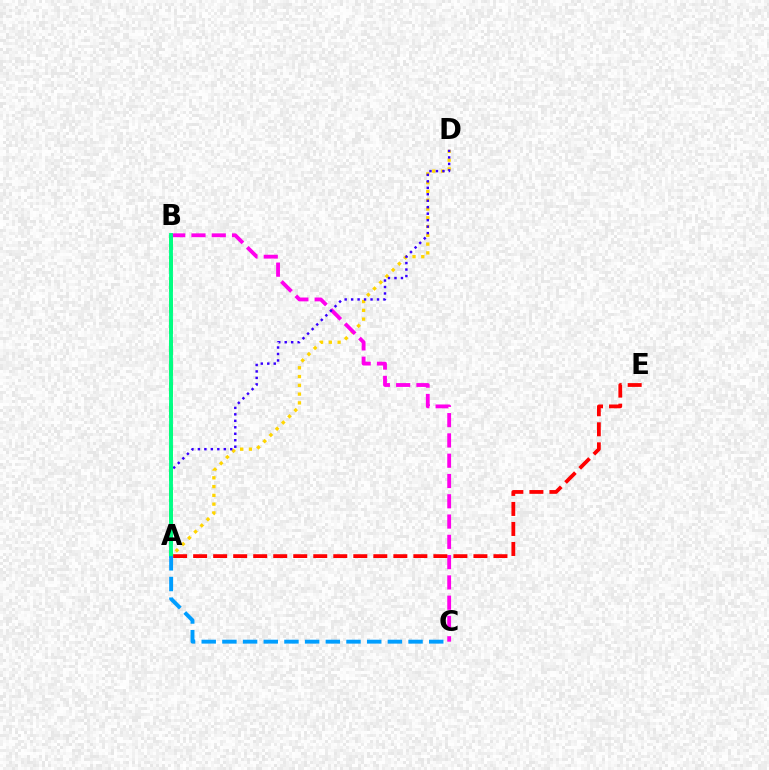{('A', 'D'): [{'color': '#ffd500', 'line_style': 'dotted', 'thickness': 2.38}, {'color': '#3700ff', 'line_style': 'dotted', 'thickness': 1.76}], ('A', 'B'): [{'color': '#4fff00', 'line_style': 'dashed', 'thickness': 2.86}, {'color': '#00ff86', 'line_style': 'solid', 'thickness': 2.78}], ('B', 'C'): [{'color': '#ff00ed', 'line_style': 'dashed', 'thickness': 2.76}], ('A', 'E'): [{'color': '#ff0000', 'line_style': 'dashed', 'thickness': 2.72}], ('A', 'C'): [{'color': '#009eff', 'line_style': 'dashed', 'thickness': 2.81}]}